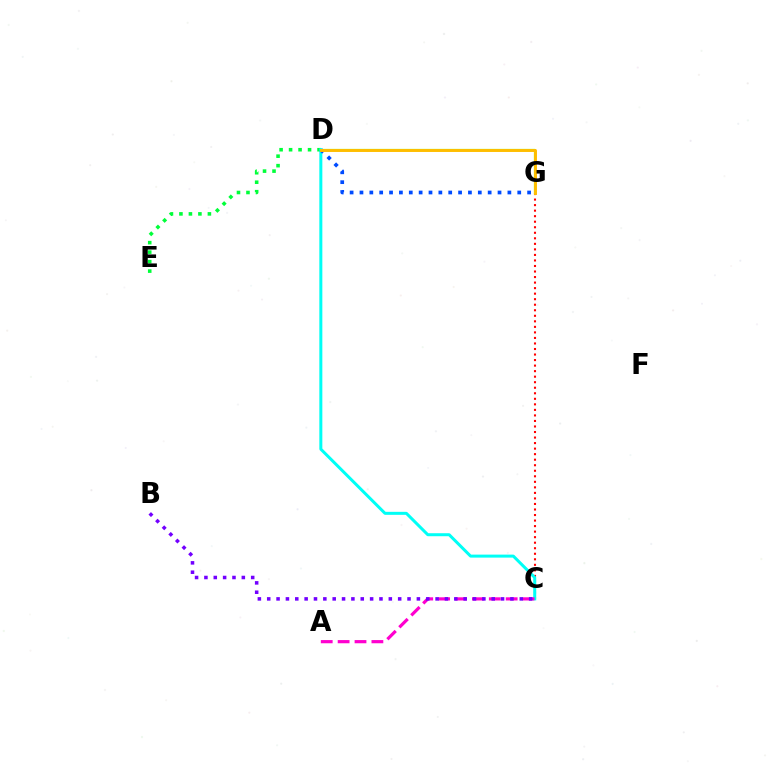{('D', 'E'): [{'color': '#00ff39', 'line_style': 'dotted', 'thickness': 2.58}], ('C', 'G'): [{'color': '#ff0000', 'line_style': 'dotted', 'thickness': 1.5}], ('D', 'G'): [{'color': '#84ff00', 'line_style': 'solid', 'thickness': 1.61}, {'color': '#004bff', 'line_style': 'dotted', 'thickness': 2.68}, {'color': '#ffbd00', 'line_style': 'solid', 'thickness': 2.11}], ('C', 'D'): [{'color': '#00fff6', 'line_style': 'solid', 'thickness': 2.16}], ('A', 'C'): [{'color': '#ff00cf', 'line_style': 'dashed', 'thickness': 2.29}], ('B', 'C'): [{'color': '#7200ff', 'line_style': 'dotted', 'thickness': 2.54}]}